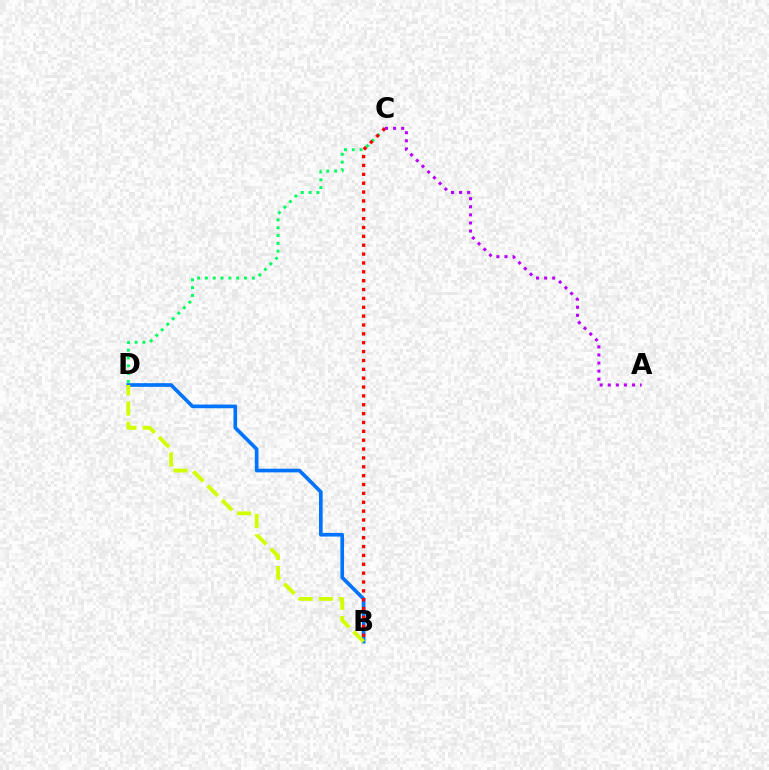{('B', 'D'): [{'color': '#0074ff', 'line_style': 'solid', 'thickness': 2.63}, {'color': '#d1ff00', 'line_style': 'dashed', 'thickness': 2.76}], ('C', 'D'): [{'color': '#00ff5c', 'line_style': 'dotted', 'thickness': 2.12}], ('B', 'C'): [{'color': '#ff0000', 'line_style': 'dotted', 'thickness': 2.41}], ('A', 'C'): [{'color': '#b900ff', 'line_style': 'dotted', 'thickness': 2.2}]}